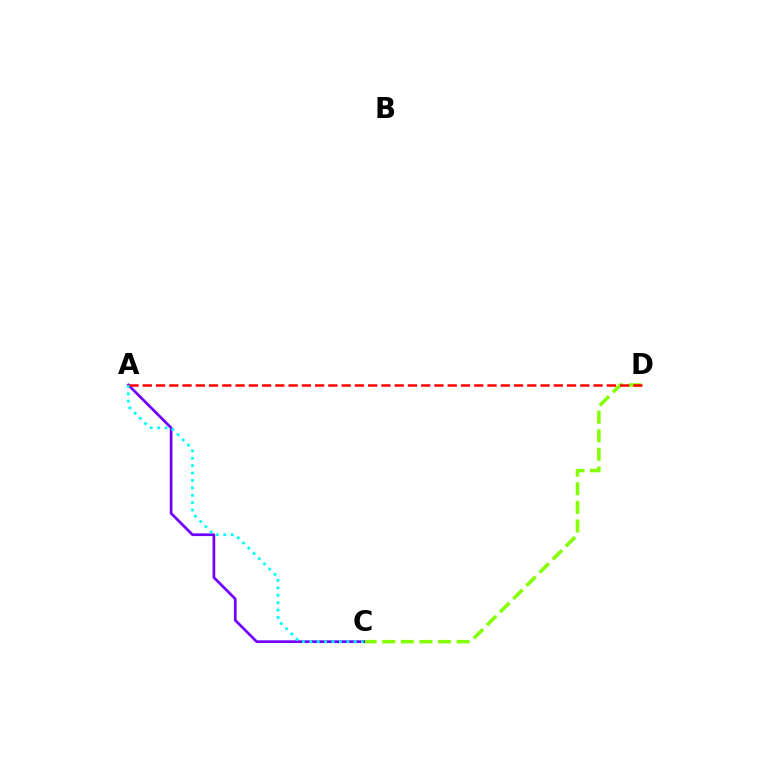{('C', 'D'): [{'color': '#84ff00', 'line_style': 'dashed', 'thickness': 2.53}], ('A', 'C'): [{'color': '#7200ff', 'line_style': 'solid', 'thickness': 1.95}, {'color': '#00fff6', 'line_style': 'dotted', 'thickness': 2.01}], ('A', 'D'): [{'color': '#ff0000', 'line_style': 'dashed', 'thickness': 1.8}]}